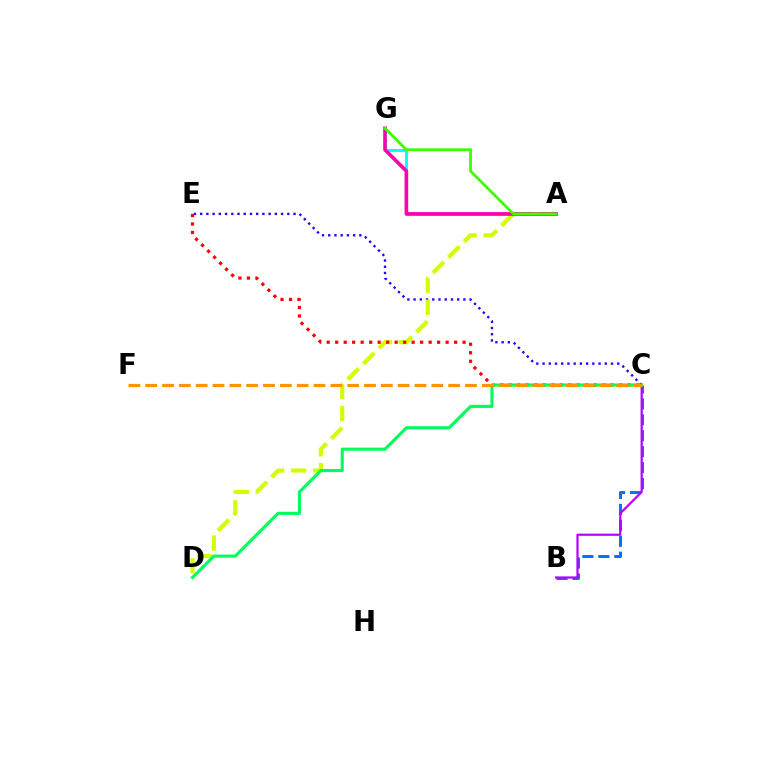{('C', 'E'): [{'color': '#2500ff', 'line_style': 'dotted', 'thickness': 1.69}, {'color': '#ff0000', 'line_style': 'dotted', 'thickness': 2.31}], ('A', 'D'): [{'color': '#d1ff00', 'line_style': 'dashed', 'thickness': 2.99}], ('B', 'C'): [{'color': '#0074ff', 'line_style': 'dashed', 'thickness': 2.17}, {'color': '#b900ff', 'line_style': 'solid', 'thickness': 1.6}], ('A', 'G'): [{'color': '#00fff6', 'line_style': 'solid', 'thickness': 2.06}, {'color': '#ff00ac', 'line_style': 'solid', 'thickness': 2.61}, {'color': '#3dff00', 'line_style': 'solid', 'thickness': 2.03}], ('C', 'D'): [{'color': '#00ff5c', 'line_style': 'solid', 'thickness': 2.24}], ('C', 'F'): [{'color': '#ff9400', 'line_style': 'dashed', 'thickness': 2.29}]}